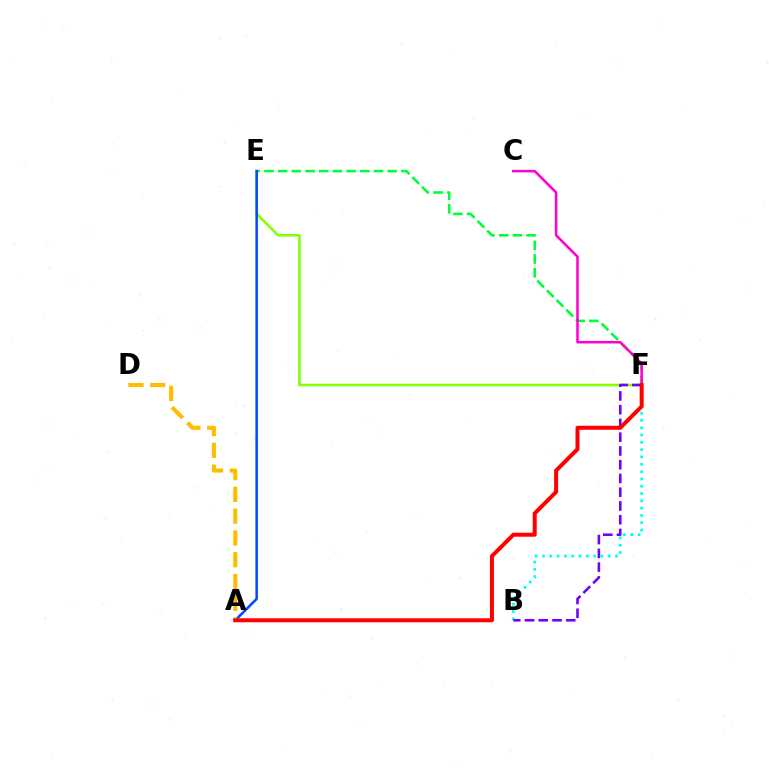{('E', 'F'): [{'color': '#00ff39', 'line_style': 'dashed', 'thickness': 1.86}, {'color': '#84ff00', 'line_style': 'solid', 'thickness': 1.87}], ('B', 'F'): [{'color': '#00fff6', 'line_style': 'dotted', 'thickness': 1.99}, {'color': '#7200ff', 'line_style': 'dashed', 'thickness': 1.87}], ('C', 'F'): [{'color': '#ff00cf', 'line_style': 'solid', 'thickness': 1.82}], ('A', 'E'): [{'color': '#004bff', 'line_style': 'solid', 'thickness': 1.84}], ('A', 'D'): [{'color': '#ffbd00', 'line_style': 'dashed', 'thickness': 2.96}], ('A', 'F'): [{'color': '#ff0000', 'line_style': 'solid', 'thickness': 2.89}]}